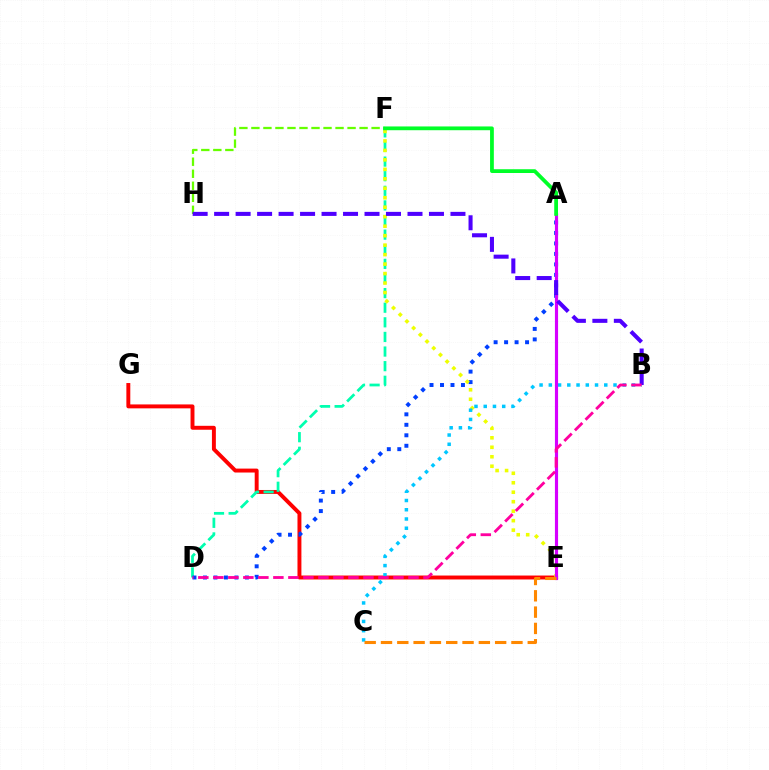{('E', 'G'): [{'color': '#ff0000', 'line_style': 'solid', 'thickness': 2.83}], ('D', 'F'): [{'color': '#00ffaf', 'line_style': 'dashed', 'thickness': 1.99}], ('A', 'D'): [{'color': '#003fff', 'line_style': 'dotted', 'thickness': 2.85}], ('E', 'F'): [{'color': '#eeff00', 'line_style': 'dotted', 'thickness': 2.58}], ('F', 'H'): [{'color': '#66ff00', 'line_style': 'dashed', 'thickness': 1.63}], ('B', 'C'): [{'color': '#00c7ff', 'line_style': 'dotted', 'thickness': 2.51}], ('A', 'E'): [{'color': '#d600ff', 'line_style': 'solid', 'thickness': 2.27}], ('A', 'F'): [{'color': '#00ff27', 'line_style': 'solid', 'thickness': 2.72}], ('B', 'H'): [{'color': '#4f00ff', 'line_style': 'dashed', 'thickness': 2.92}], ('C', 'E'): [{'color': '#ff8800', 'line_style': 'dashed', 'thickness': 2.22}], ('B', 'D'): [{'color': '#ff00a0', 'line_style': 'dashed', 'thickness': 2.04}]}